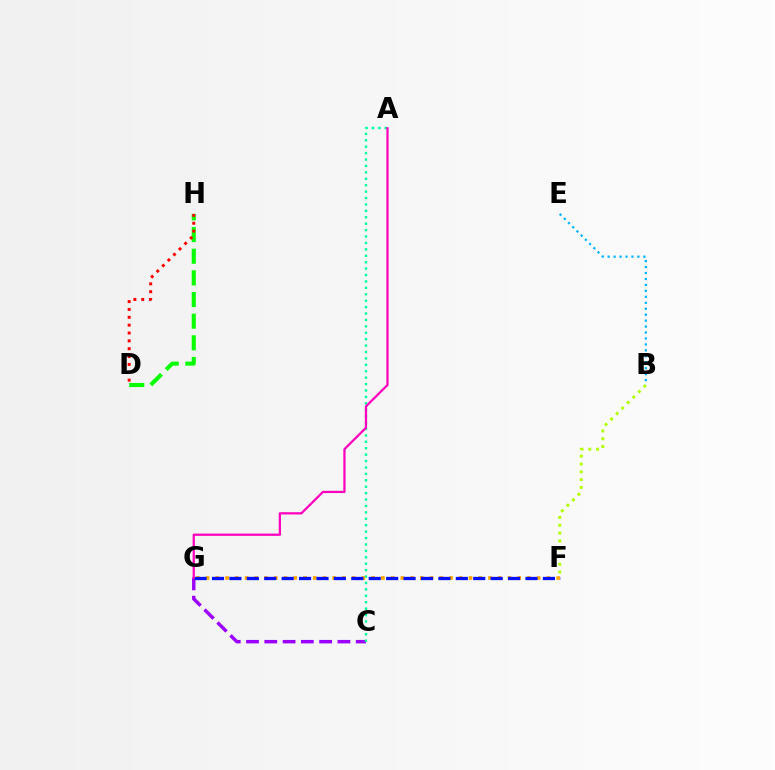{('C', 'G'): [{'color': '#9b00ff', 'line_style': 'dashed', 'thickness': 2.48}], ('F', 'G'): [{'color': '#ffa500', 'line_style': 'dotted', 'thickness': 2.65}, {'color': '#0010ff', 'line_style': 'dashed', 'thickness': 2.37}], ('A', 'C'): [{'color': '#00ff9d', 'line_style': 'dotted', 'thickness': 1.74}], ('D', 'H'): [{'color': '#08ff00', 'line_style': 'dashed', 'thickness': 2.94}, {'color': '#ff0000', 'line_style': 'dotted', 'thickness': 2.13}], ('B', 'E'): [{'color': '#00b5ff', 'line_style': 'dotted', 'thickness': 1.62}], ('A', 'G'): [{'color': '#ff00bd', 'line_style': 'solid', 'thickness': 1.62}], ('B', 'F'): [{'color': '#b3ff00', 'line_style': 'dotted', 'thickness': 2.12}]}